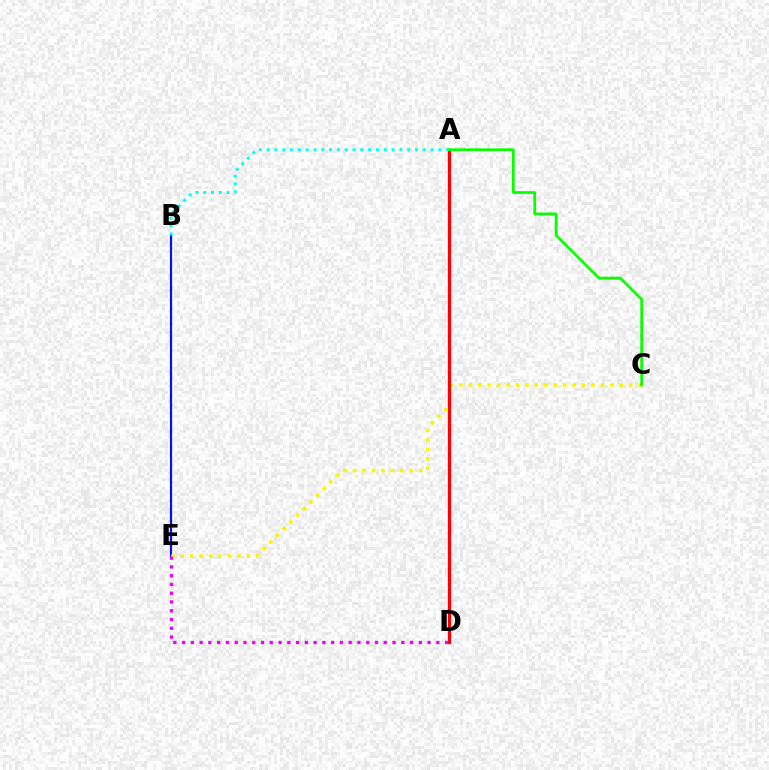{('B', 'E'): [{'color': '#0010ff', 'line_style': 'solid', 'thickness': 1.57}], ('C', 'E'): [{'color': '#fcf500', 'line_style': 'dotted', 'thickness': 2.56}], ('A', 'D'): [{'color': '#ff0000', 'line_style': 'solid', 'thickness': 2.34}], ('A', 'B'): [{'color': '#00fff6', 'line_style': 'dotted', 'thickness': 2.12}], ('A', 'C'): [{'color': '#08ff00', 'line_style': 'solid', 'thickness': 1.96}], ('D', 'E'): [{'color': '#ee00ff', 'line_style': 'dotted', 'thickness': 2.38}]}